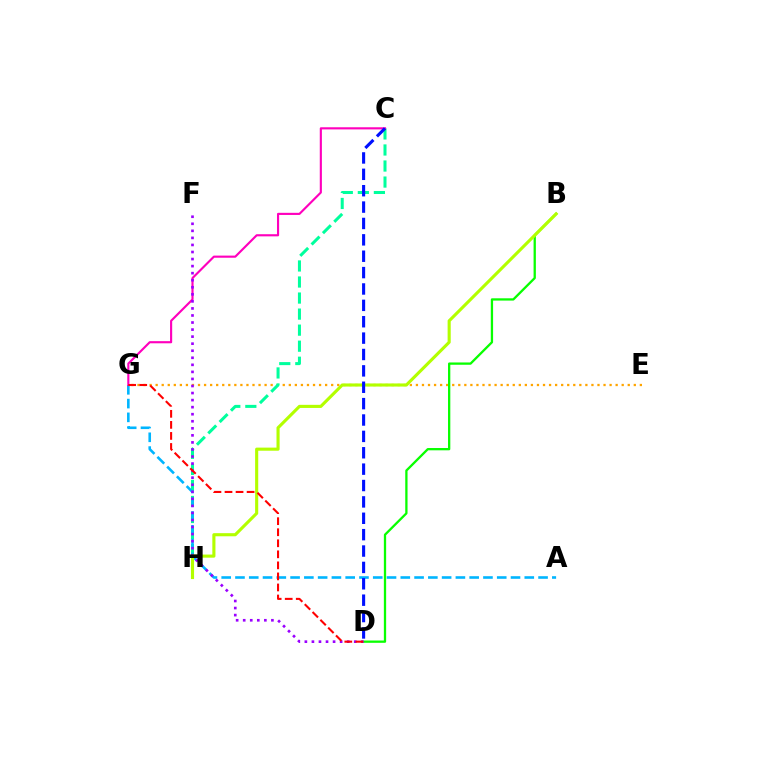{('E', 'G'): [{'color': '#ffa500', 'line_style': 'dotted', 'thickness': 1.64}], ('C', 'H'): [{'color': '#00ff9d', 'line_style': 'dashed', 'thickness': 2.18}], ('B', 'D'): [{'color': '#08ff00', 'line_style': 'solid', 'thickness': 1.65}], ('A', 'G'): [{'color': '#00b5ff', 'line_style': 'dashed', 'thickness': 1.87}], ('C', 'G'): [{'color': '#ff00bd', 'line_style': 'solid', 'thickness': 1.54}], ('D', 'F'): [{'color': '#9b00ff', 'line_style': 'dotted', 'thickness': 1.92}], ('B', 'H'): [{'color': '#b3ff00', 'line_style': 'solid', 'thickness': 2.24}], ('C', 'D'): [{'color': '#0010ff', 'line_style': 'dashed', 'thickness': 2.23}], ('D', 'G'): [{'color': '#ff0000', 'line_style': 'dashed', 'thickness': 1.5}]}